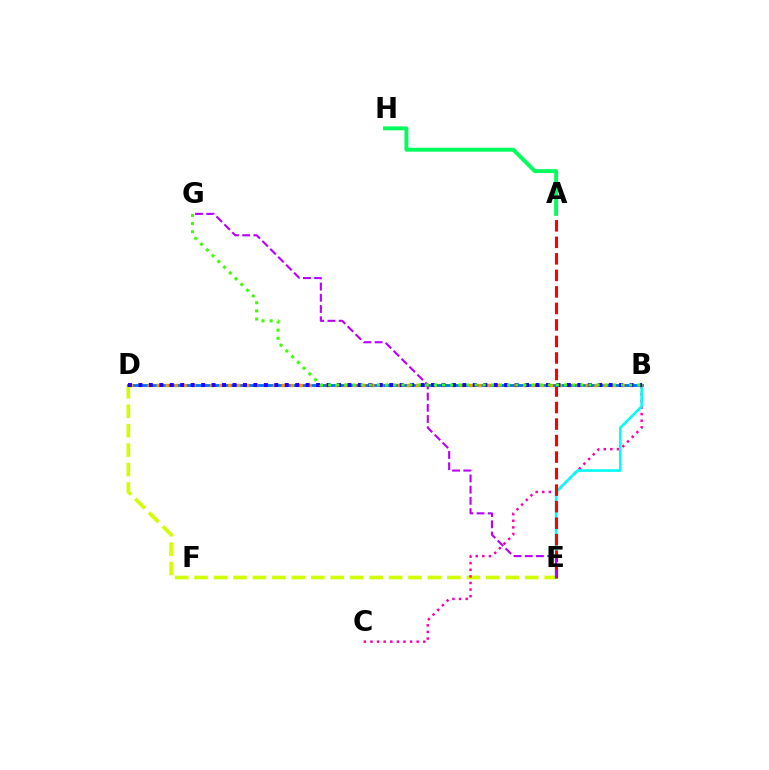{('D', 'E'): [{'color': '#d1ff00', 'line_style': 'dashed', 'thickness': 2.64}], ('B', 'C'): [{'color': '#ff00ac', 'line_style': 'dotted', 'thickness': 1.79}], ('B', 'E'): [{'color': '#00fff6', 'line_style': 'solid', 'thickness': 1.88}], ('A', 'E'): [{'color': '#ff0000', 'line_style': 'dashed', 'thickness': 2.24}], ('B', 'D'): [{'color': '#0074ff', 'line_style': 'solid', 'thickness': 2.04}, {'color': '#ff9400', 'line_style': 'dotted', 'thickness': 2.43}, {'color': '#2500ff', 'line_style': 'dotted', 'thickness': 2.84}], ('E', 'G'): [{'color': '#b900ff', 'line_style': 'dashed', 'thickness': 1.52}], ('B', 'G'): [{'color': '#3dff00', 'line_style': 'dotted', 'thickness': 2.21}], ('A', 'H'): [{'color': '#00ff5c', 'line_style': 'solid', 'thickness': 2.81}]}